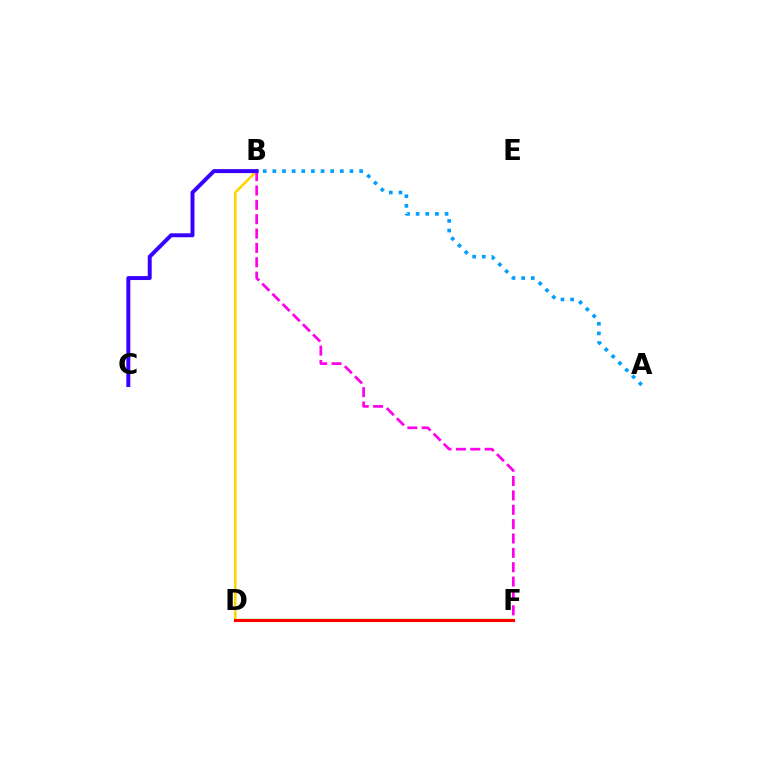{('D', 'F'): [{'color': '#4fff00', 'line_style': 'solid', 'thickness': 1.7}, {'color': '#00ff86', 'line_style': 'solid', 'thickness': 2.02}, {'color': '#ff0000', 'line_style': 'solid', 'thickness': 2.23}], ('B', 'D'): [{'color': '#ffd500', 'line_style': 'solid', 'thickness': 1.86}], ('B', 'F'): [{'color': '#ff00ed', 'line_style': 'dashed', 'thickness': 1.95}], ('A', 'B'): [{'color': '#009eff', 'line_style': 'dotted', 'thickness': 2.62}], ('B', 'C'): [{'color': '#3700ff', 'line_style': 'solid', 'thickness': 2.85}]}